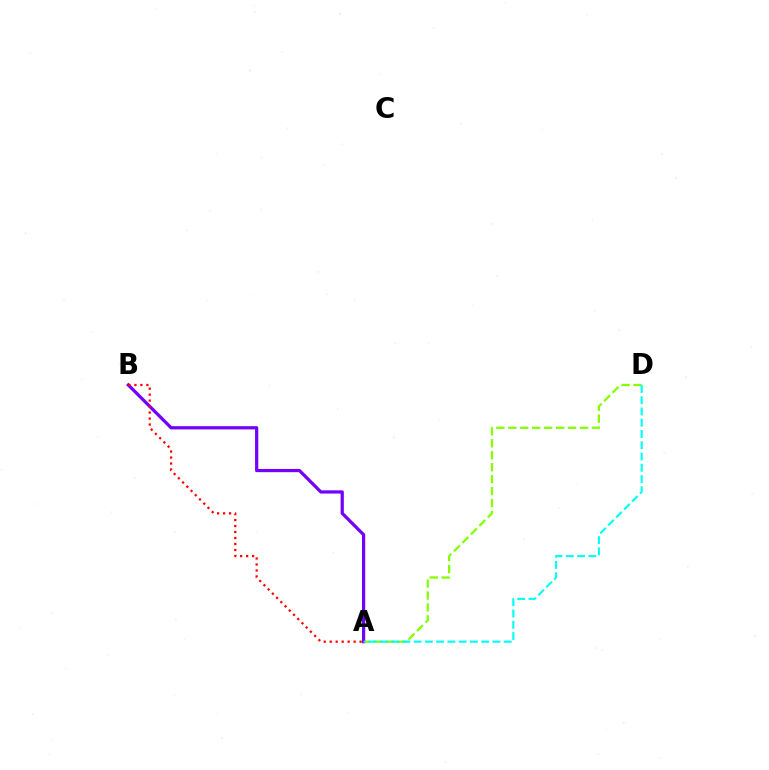{('A', 'D'): [{'color': '#84ff00', 'line_style': 'dashed', 'thickness': 1.62}, {'color': '#00fff6', 'line_style': 'dashed', 'thickness': 1.53}], ('A', 'B'): [{'color': '#7200ff', 'line_style': 'solid', 'thickness': 2.32}, {'color': '#ff0000', 'line_style': 'dotted', 'thickness': 1.62}]}